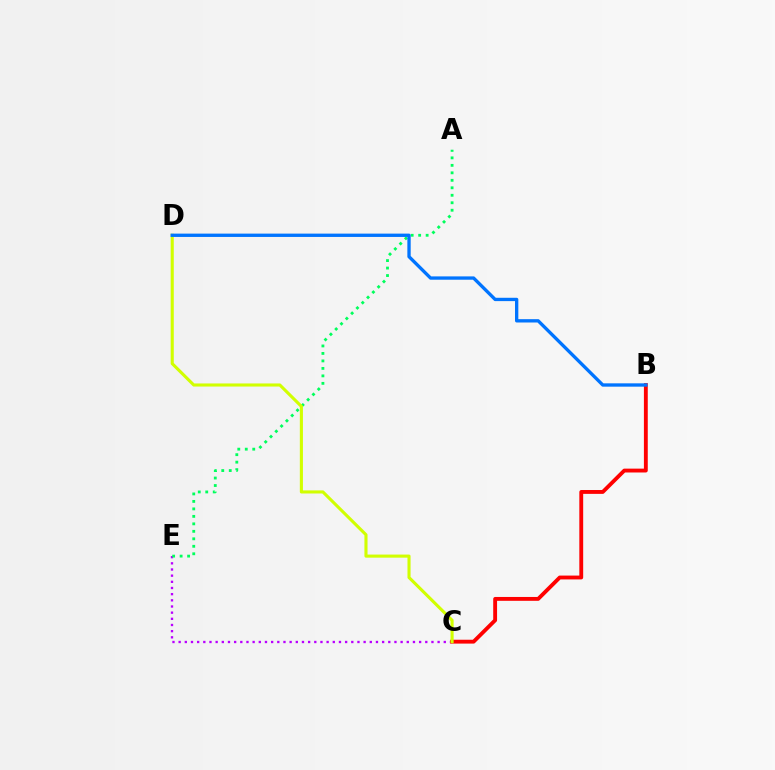{('C', 'E'): [{'color': '#b900ff', 'line_style': 'dotted', 'thickness': 1.68}], ('A', 'E'): [{'color': '#00ff5c', 'line_style': 'dotted', 'thickness': 2.03}], ('B', 'C'): [{'color': '#ff0000', 'line_style': 'solid', 'thickness': 2.78}], ('C', 'D'): [{'color': '#d1ff00', 'line_style': 'solid', 'thickness': 2.23}], ('B', 'D'): [{'color': '#0074ff', 'line_style': 'solid', 'thickness': 2.4}]}